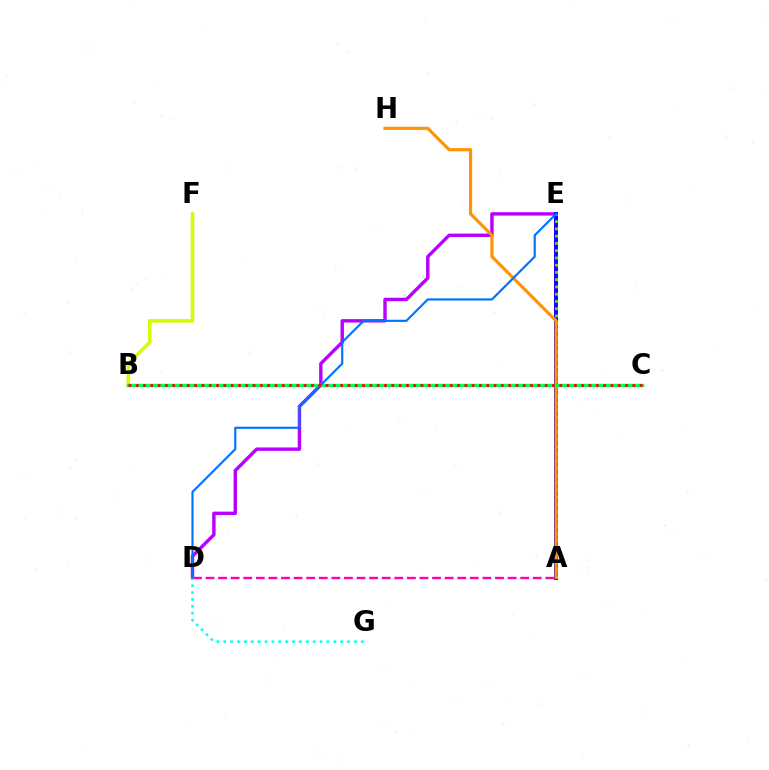{('A', 'D'): [{'color': '#ff00ac', 'line_style': 'dashed', 'thickness': 1.71}], ('D', 'E'): [{'color': '#b900ff', 'line_style': 'solid', 'thickness': 2.45}, {'color': '#0074ff', 'line_style': 'solid', 'thickness': 1.56}], ('B', 'F'): [{'color': '#d1ff00', 'line_style': 'solid', 'thickness': 2.57}], ('A', 'E'): [{'color': '#2500ff', 'line_style': 'solid', 'thickness': 2.89}, {'color': '#3dff00', 'line_style': 'dotted', 'thickness': 1.97}], ('D', 'G'): [{'color': '#00fff6', 'line_style': 'dotted', 'thickness': 1.87}], ('A', 'H'): [{'color': '#ff9400', 'line_style': 'solid', 'thickness': 2.27}], ('B', 'C'): [{'color': '#00ff5c', 'line_style': 'solid', 'thickness': 2.48}, {'color': '#ff0000', 'line_style': 'dotted', 'thickness': 1.98}]}